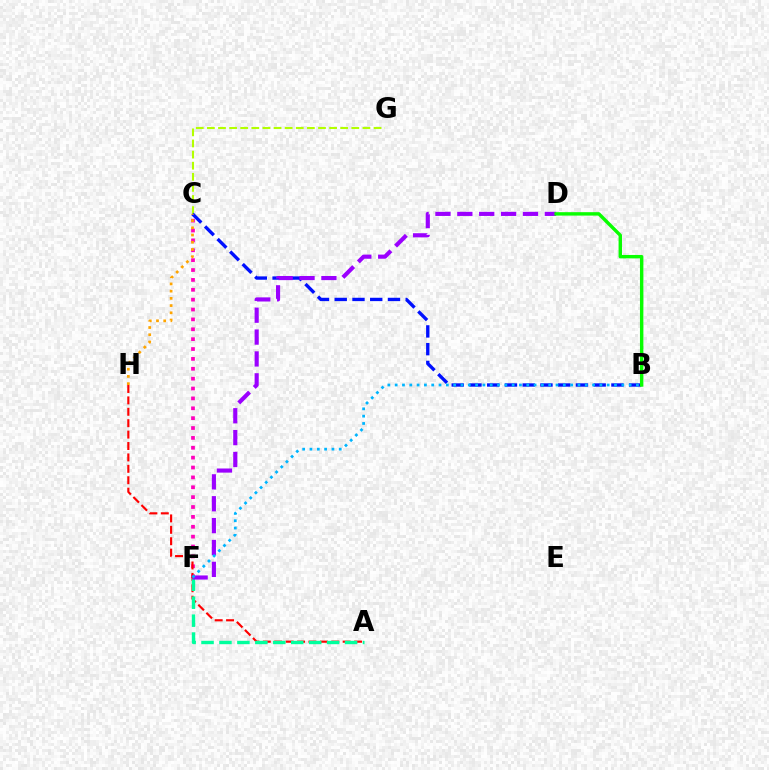{('C', 'G'): [{'color': '#b3ff00', 'line_style': 'dashed', 'thickness': 1.51}], ('C', 'F'): [{'color': '#ff00bd', 'line_style': 'dotted', 'thickness': 2.68}], ('A', 'H'): [{'color': '#ff0000', 'line_style': 'dashed', 'thickness': 1.55}], ('B', 'C'): [{'color': '#0010ff', 'line_style': 'dashed', 'thickness': 2.41}], ('C', 'H'): [{'color': '#ffa500', 'line_style': 'dotted', 'thickness': 1.96}], ('A', 'F'): [{'color': '#00ff9d', 'line_style': 'dashed', 'thickness': 2.44}], ('D', 'F'): [{'color': '#9b00ff', 'line_style': 'dashed', 'thickness': 2.97}], ('B', 'F'): [{'color': '#00b5ff', 'line_style': 'dotted', 'thickness': 1.99}], ('B', 'D'): [{'color': '#08ff00', 'line_style': 'solid', 'thickness': 2.46}]}